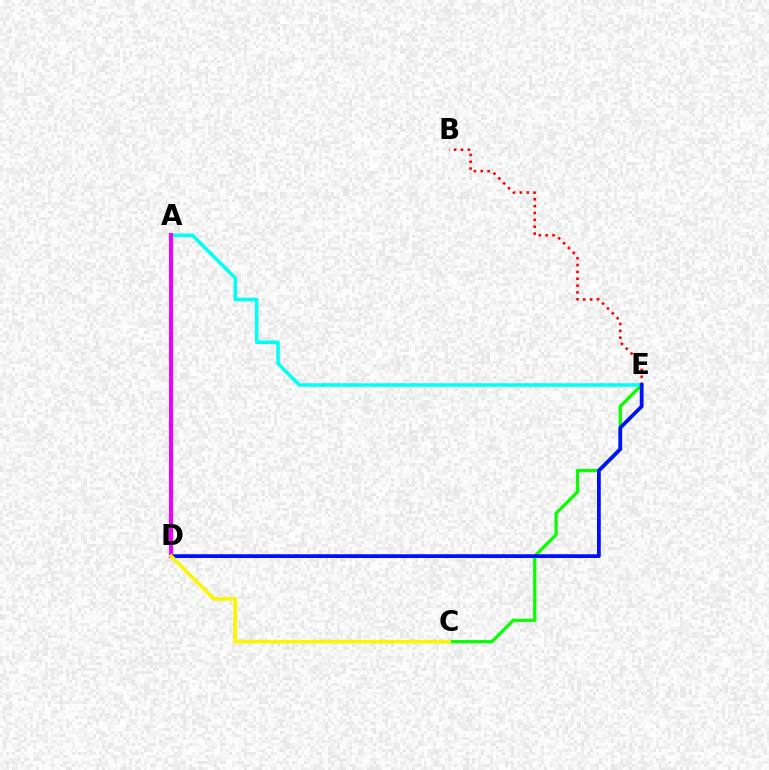{('B', 'E'): [{'color': '#ff0000', 'line_style': 'dotted', 'thickness': 1.86}], ('C', 'E'): [{'color': '#08ff00', 'line_style': 'solid', 'thickness': 2.33}], ('A', 'E'): [{'color': '#00fff6', 'line_style': 'solid', 'thickness': 2.55}], ('D', 'E'): [{'color': '#0010ff', 'line_style': 'solid', 'thickness': 2.72}], ('A', 'D'): [{'color': '#ee00ff', 'line_style': 'solid', 'thickness': 2.95}], ('C', 'D'): [{'color': '#fcf500', 'line_style': 'solid', 'thickness': 2.65}]}